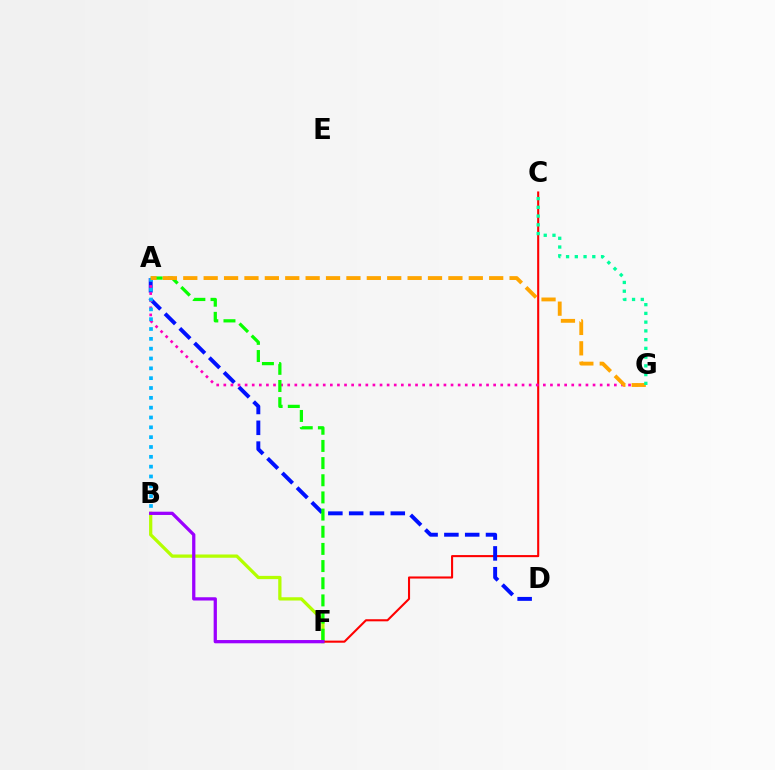{('B', 'F'): [{'color': '#b3ff00', 'line_style': 'solid', 'thickness': 2.35}, {'color': '#9b00ff', 'line_style': 'solid', 'thickness': 2.35}], ('C', 'F'): [{'color': '#ff0000', 'line_style': 'solid', 'thickness': 1.51}], ('A', 'D'): [{'color': '#0010ff', 'line_style': 'dashed', 'thickness': 2.83}], ('A', 'G'): [{'color': '#ff00bd', 'line_style': 'dotted', 'thickness': 1.93}, {'color': '#ffa500', 'line_style': 'dashed', 'thickness': 2.77}], ('A', 'B'): [{'color': '#00b5ff', 'line_style': 'dotted', 'thickness': 2.67}], ('A', 'F'): [{'color': '#08ff00', 'line_style': 'dashed', 'thickness': 2.33}], ('C', 'G'): [{'color': '#00ff9d', 'line_style': 'dotted', 'thickness': 2.38}]}